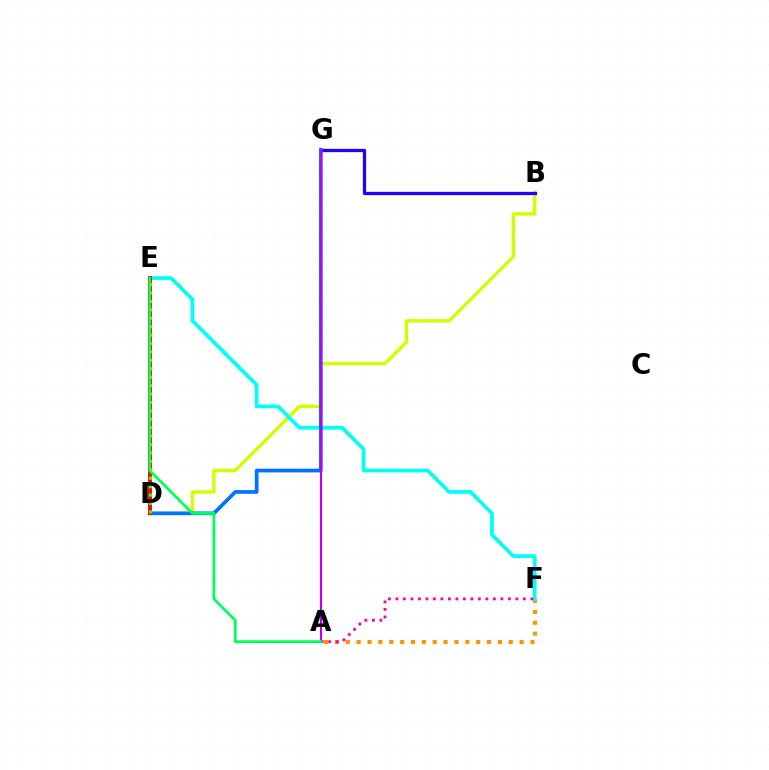{('A', 'F'): [{'color': '#ff9400', 'line_style': 'dotted', 'thickness': 2.95}, {'color': '#ff00ac', 'line_style': 'dotted', 'thickness': 2.04}], ('B', 'D'): [{'color': '#d1ff00', 'line_style': 'solid', 'thickness': 2.46}], ('B', 'G'): [{'color': '#2500ff', 'line_style': 'solid', 'thickness': 2.36}], ('E', 'F'): [{'color': '#00fff6', 'line_style': 'solid', 'thickness': 2.68}], ('D', 'G'): [{'color': '#0074ff', 'line_style': 'solid', 'thickness': 2.68}], ('A', 'G'): [{'color': '#b900ff', 'line_style': 'solid', 'thickness': 1.55}], ('D', 'E'): [{'color': '#ff0000', 'line_style': 'solid', 'thickness': 2.83}, {'color': '#3dff00', 'line_style': 'dotted', 'thickness': 2.29}], ('A', 'E'): [{'color': '#00ff5c', 'line_style': 'solid', 'thickness': 2.0}]}